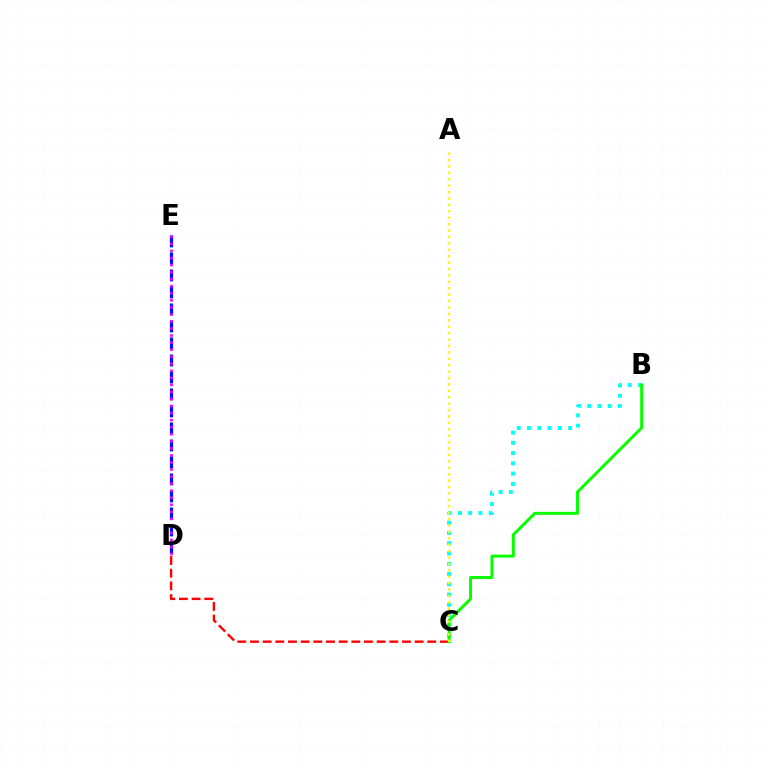{('C', 'D'): [{'color': '#ff0000', 'line_style': 'dashed', 'thickness': 1.72}], ('D', 'E'): [{'color': '#0010ff', 'line_style': 'dashed', 'thickness': 2.31}, {'color': '#ee00ff', 'line_style': 'dotted', 'thickness': 1.92}], ('B', 'C'): [{'color': '#00fff6', 'line_style': 'dotted', 'thickness': 2.79}, {'color': '#08ff00', 'line_style': 'solid', 'thickness': 2.15}], ('A', 'C'): [{'color': '#fcf500', 'line_style': 'dotted', 'thickness': 1.74}]}